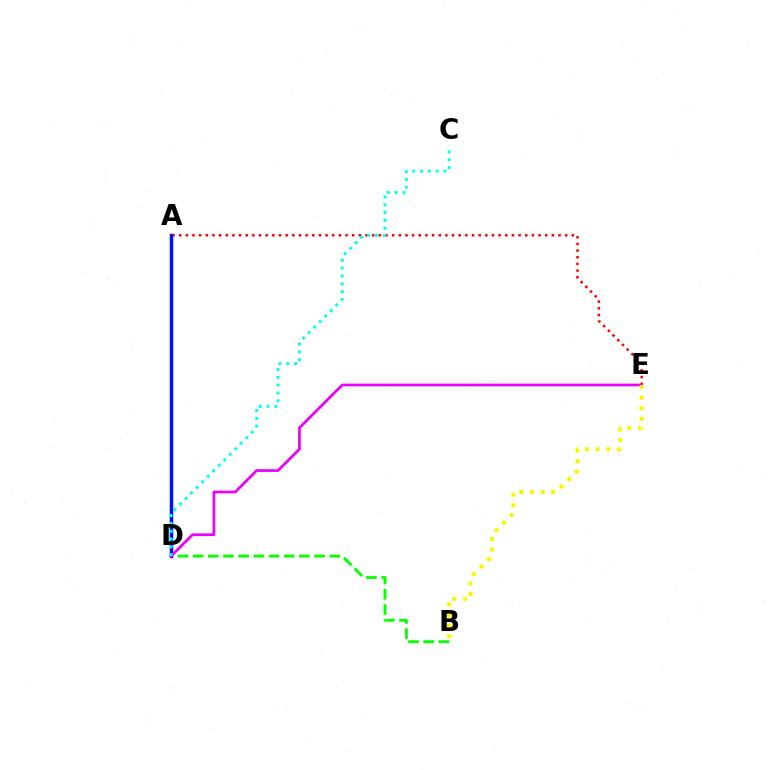{('B', 'D'): [{'color': '#08ff00', 'line_style': 'dashed', 'thickness': 2.06}], ('A', 'E'): [{'color': '#ff0000', 'line_style': 'dotted', 'thickness': 1.81}], ('A', 'D'): [{'color': '#0010ff', 'line_style': 'solid', 'thickness': 2.51}], ('D', 'E'): [{'color': '#ee00ff', 'line_style': 'solid', 'thickness': 1.97}], ('C', 'D'): [{'color': '#00fff6', 'line_style': 'dotted', 'thickness': 2.12}], ('B', 'E'): [{'color': '#fcf500', 'line_style': 'dotted', 'thickness': 2.89}]}